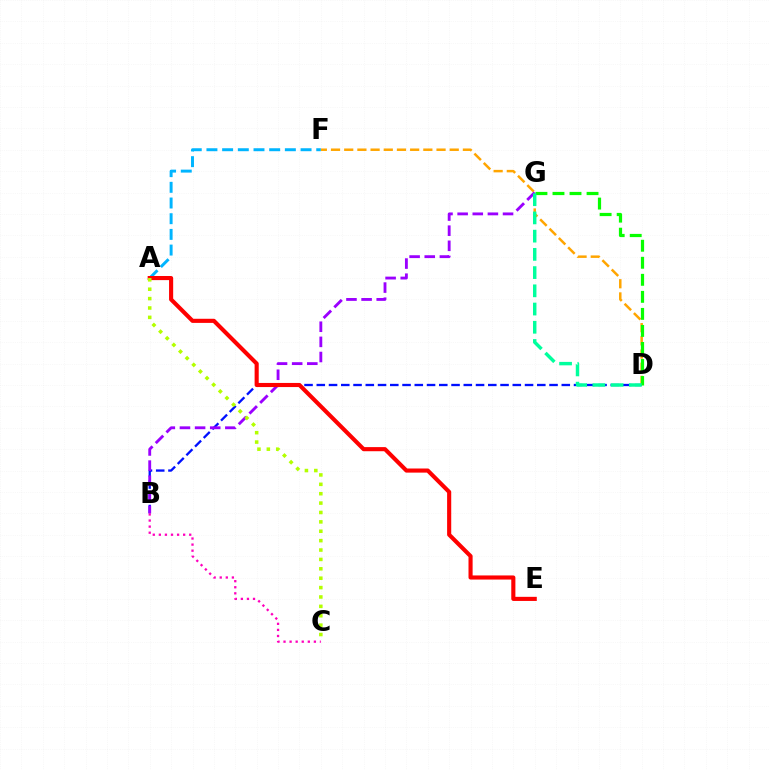{('D', 'F'): [{'color': '#ffa500', 'line_style': 'dashed', 'thickness': 1.79}], ('B', 'D'): [{'color': '#0010ff', 'line_style': 'dashed', 'thickness': 1.66}], ('D', 'G'): [{'color': '#08ff00', 'line_style': 'dashed', 'thickness': 2.31}, {'color': '#00ff9d', 'line_style': 'dashed', 'thickness': 2.48}], ('B', 'G'): [{'color': '#9b00ff', 'line_style': 'dashed', 'thickness': 2.06}], ('A', 'F'): [{'color': '#00b5ff', 'line_style': 'dashed', 'thickness': 2.13}], ('A', 'E'): [{'color': '#ff0000', 'line_style': 'solid', 'thickness': 2.96}], ('B', 'C'): [{'color': '#ff00bd', 'line_style': 'dotted', 'thickness': 1.65}], ('A', 'C'): [{'color': '#b3ff00', 'line_style': 'dotted', 'thickness': 2.55}]}